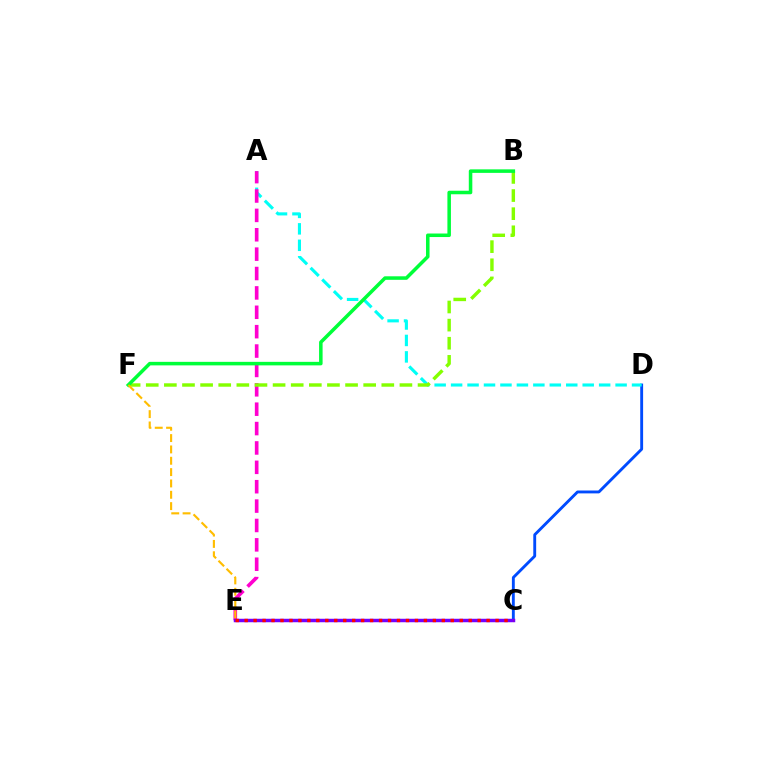{('C', 'D'): [{'color': '#004bff', 'line_style': 'solid', 'thickness': 2.07}], ('A', 'D'): [{'color': '#00fff6', 'line_style': 'dashed', 'thickness': 2.23}], ('A', 'E'): [{'color': '#ff00cf', 'line_style': 'dashed', 'thickness': 2.63}], ('B', 'F'): [{'color': '#84ff00', 'line_style': 'dashed', 'thickness': 2.46}, {'color': '#00ff39', 'line_style': 'solid', 'thickness': 2.54}], ('C', 'E'): [{'color': '#7200ff', 'line_style': 'solid', 'thickness': 2.5}, {'color': '#ff0000', 'line_style': 'dotted', 'thickness': 2.43}], ('E', 'F'): [{'color': '#ffbd00', 'line_style': 'dashed', 'thickness': 1.54}]}